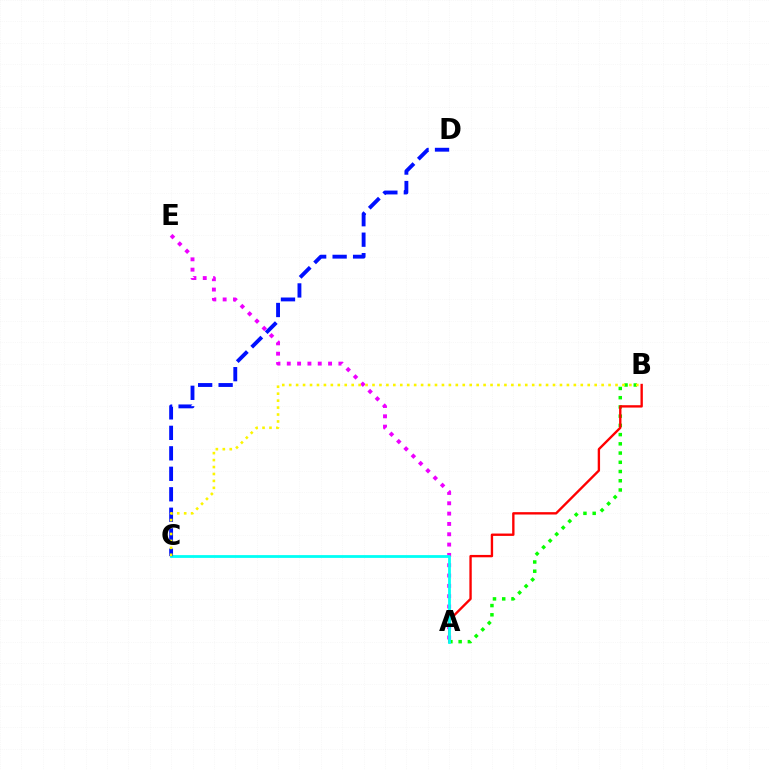{('A', 'B'): [{'color': '#08ff00', 'line_style': 'dotted', 'thickness': 2.51}, {'color': '#ff0000', 'line_style': 'solid', 'thickness': 1.7}], ('A', 'E'): [{'color': '#ee00ff', 'line_style': 'dotted', 'thickness': 2.8}], ('A', 'C'): [{'color': '#00fff6', 'line_style': 'solid', 'thickness': 2.01}], ('C', 'D'): [{'color': '#0010ff', 'line_style': 'dashed', 'thickness': 2.78}], ('B', 'C'): [{'color': '#fcf500', 'line_style': 'dotted', 'thickness': 1.89}]}